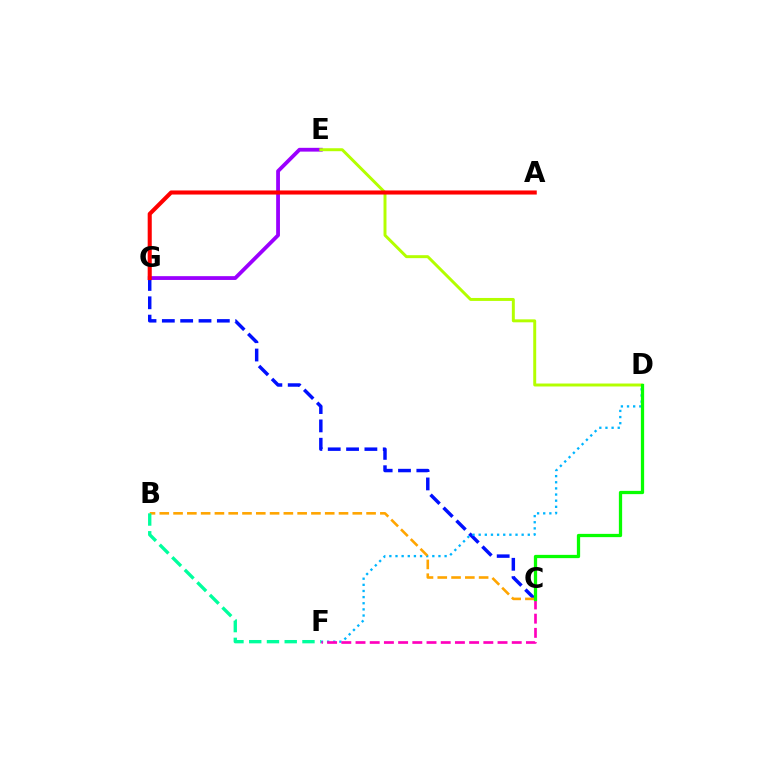{('C', 'G'): [{'color': '#0010ff', 'line_style': 'dashed', 'thickness': 2.49}], ('E', 'G'): [{'color': '#9b00ff', 'line_style': 'solid', 'thickness': 2.73}], ('D', 'F'): [{'color': '#00b5ff', 'line_style': 'dotted', 'thickness': 1.67}], ('D', 'E'): [{'color': '#b3ff00', 'line_style': 'solid', 'thickness': 2.13}], ('C', 'F'): [{'color': '#ff00bd', 'line_style': 'dashed', 'thickness': 1.93}], ('B', 'C'): [{'color': '#ffa500', 'line_style': 'dashed', 'thickness': 1.87}], ('C', 'D'): [{'color': '#08ff00', 'line_style': 'solid', 'thickness': 2.35}], ('B', 'F'): [{'color': '#00ff9d', 'line_style': 'dashed', 'thickness': 2.41}], ('A', 'G'): [{'color': '#ff0000', 'line_style': 'solid', 'thickness': 2.93}]}